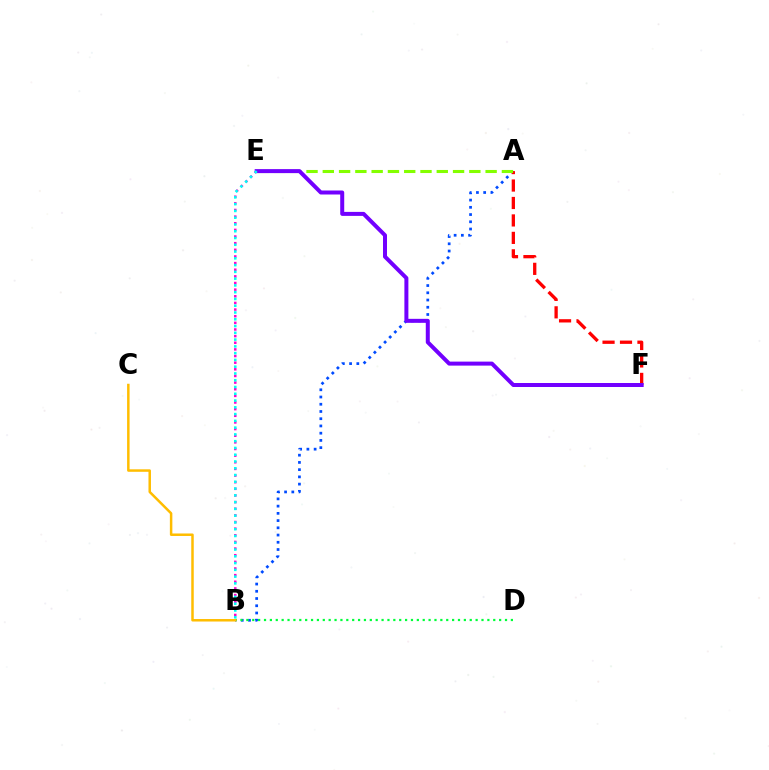{('B', 'E'): [{'color': '#ff00cf', 'line_style': 'dotted', 'thickness': 1.8}, {'color': '#00fff6', 'line_style': 'dotted', 'thickness': 1.84}], ('A', 'B'): [{'color': '#004bff', 'line_style': 'dotted', 'thickness': 1.97}], ('A', 'F'): [{'color': '#ff0000', 'line_style': 'dashed', 'thickness': 2.37}], ('A', 'E'): [{'color': '#84ff00', 'line_style': 'dashed', 'thickness': 2.21}], ('E', 'F'): [{'color': '#7200ff', 'line_style': 'solid', 'thickness': 2.88}], ('B', 'D'): [{'color': '#00ff39', 'line_style': 'dotted', 'thickness': 1.6}], ('B', 'C'): [{'color': '#ffbd00', 'line_style': 'solid', 'thickness': 1.79}]}